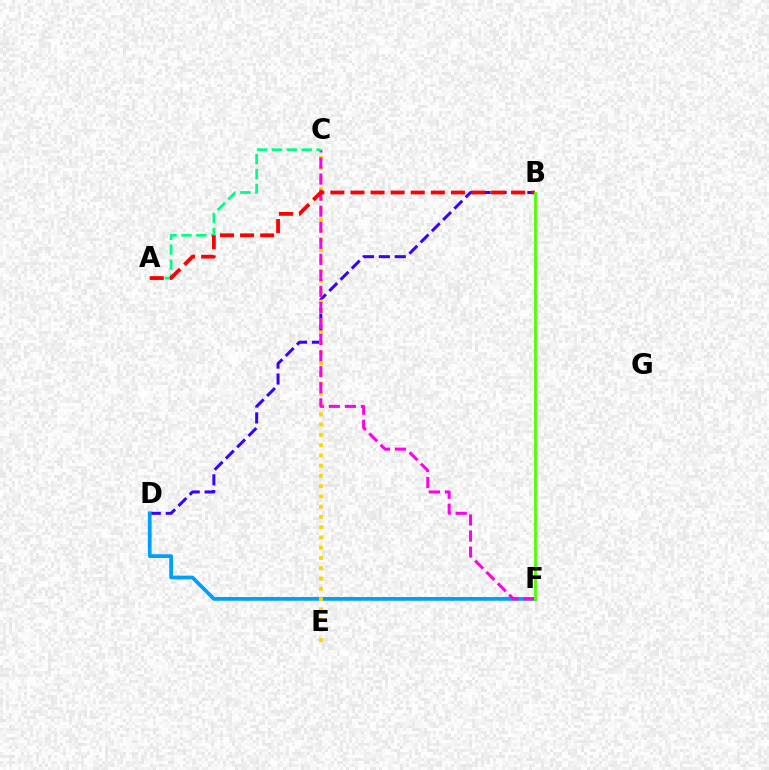{('B', 'D'): [{'color': '#3700ff', 'line_style': 'dashed', 'thickness': 2.16}], ('D', 'F'): [{'color': '#009eff', 'line_style': 'solid', 'thickness': 2.69}], ('C', 'E'): [{'color': '#ffd500', 'line_style': 'dotted', 'thickness': 2.79}], ('C', 'F'): [{'color': '#ff00ed', 'line_style': 'dashed', 'thickness': 2.18}], ('A', 'C'): [{'color': '#00ff86', 'line_style': 'dashed', 'thickness': 2.02}], ('A', 'B'): [{'color': '#ff0000', 'line_style': 'dashed', 'thickness': 2.73}], ('B', 'F'): [{'color': '#4fff00', 'line_style': 'solid', 'thickness': 2.0}]}